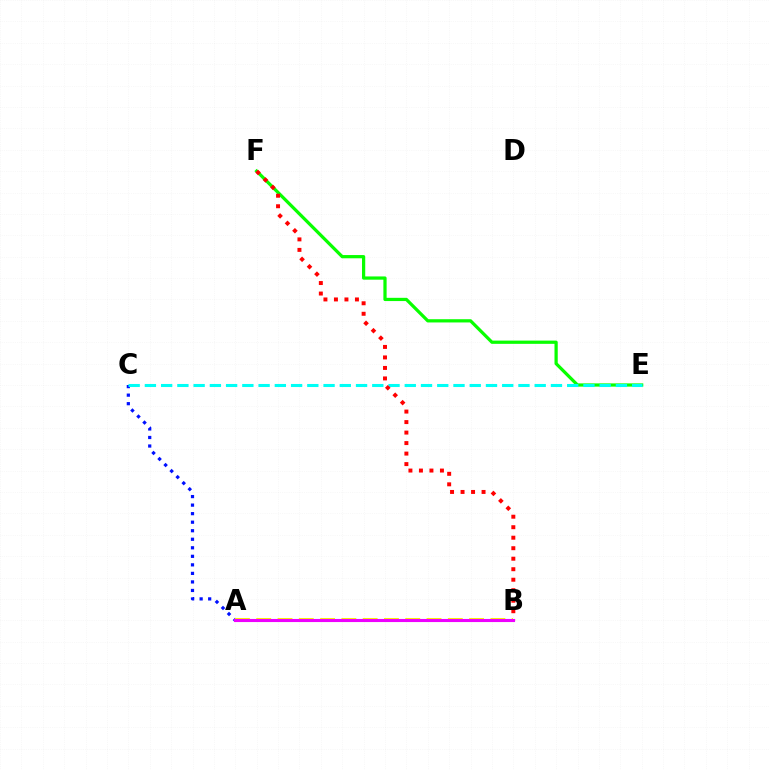{('A', 'C'): [{'color': '#0010ff', 'line_style': 'dotted', 'thickness': 2.32}], ('E', 'F'): [{'color': '#08ff00', 'line_style': 'solid', 'thickness': 2.33}], ('A', 'B'): [{'color': '#fcf500', 'line_style': 'dashed', 'thickness': 2.89}, {'color': '#ee00ff', 'line_style': 'solid', 'thickness': 2.24}], ('C', 'E'): [{'color': '#00fff6', 'line_style': 'dashed', 'thickness': 2.21}], ('B', 'F'): [{'color': '#ff0000', 'line_style': 'dotted', 'thickness': 2.85}]}